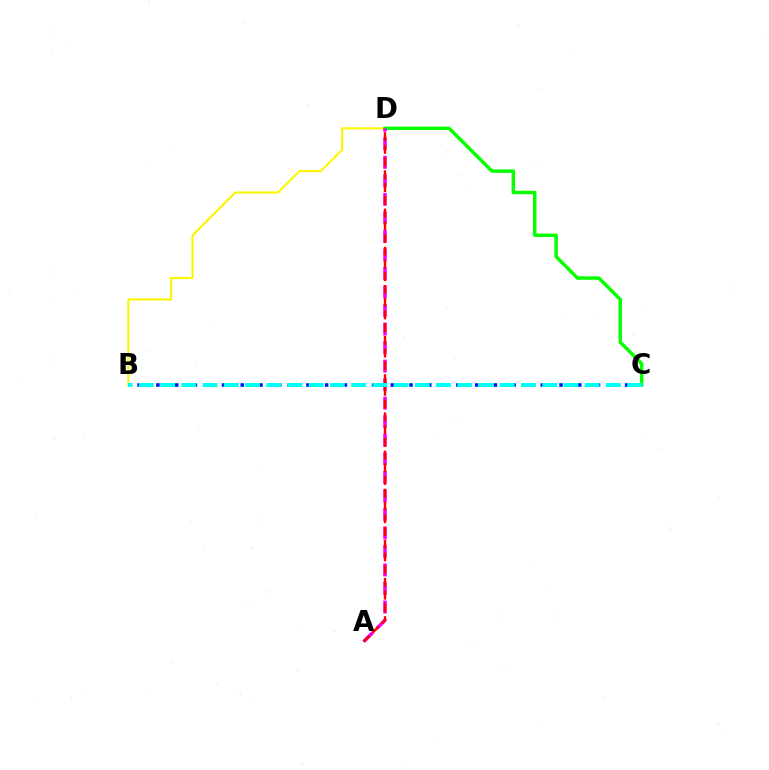{('B', 'D'): [{'color': '#fcf500', 'line_style': 'solid', 'thickness': 1.5}], ('C', 'D'): [{'color': '#08ff00', 'line_style': 'solid', 'thickness': 2.49}], ('A', 'D'): [{'color': '#ee00ff', 'line_style': 'dashed', 'thickness': 2.52}, {'color': '#ff0000', 'line_style': 'dashed', 'thickness': 1.73}], ('B', 'C'): [{'color': '#0010ff', 'line_style': 'dotted', 'thickness': 2.55}, {'color': '#00fff6', 'line_style': 'dashed', 'thickness': 2.88}]}